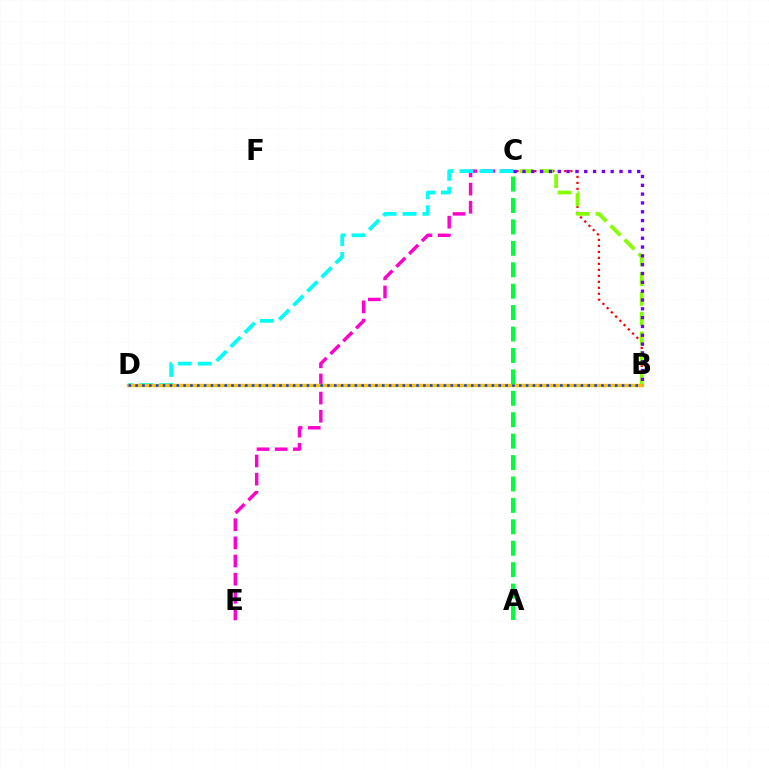{('B', 'C'): [{'color': '#ff0000', 'line_style': 'dotted', 'thickness': 1.63}, {'color': '#84ff00', 'line_style': 'dashed', 'thickness': 2.69}, {'color': '#7200ff', 'line_style': 'dotted', 'thickness': 2.4}], ('C', 'E'): [{'color': '#ff00cf', 'line_style': 'dashed', 'thickness': 2.47}], ('C', 'D'): [{'color': '#00fff6', 'line_style': 'dashed', 'thickness': 2.71}], ('B', 'D'): [{'color': '#ffbd00', 'line_style': 'solid', 'thickness': 2.43}, {'color': '#004bff', 'line_style': 'dotted', 'thickness': 1.86}], ('A', 'C'): [{'color': '#00ff39', 'line_style': 'dashed', 'thickness': 2.91}]}